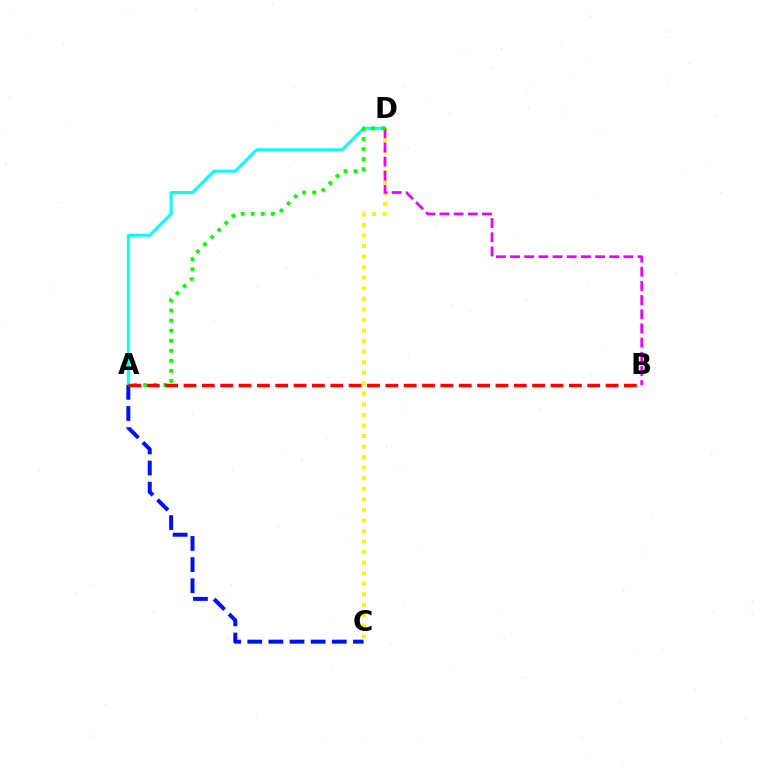{('A', 'D'): [{'color': '#00fff6', 'line_style': 'solid', 'thickness': 2.11}, {'color': '#08ff00', 'line_style': 'dotted', 'thickness': 2.73}], ('C', 'D'): [{'color': '#fcf500', 'line_style': 'dotted', 'thickness': 2.87}], ('B', 'D'): [{'color': '#ee00ff', 'line_style': 'dashed', 'thickness': 1.92}], ('A', 'C'): [{'color': '#0010ff', 'line_style': 'dashed', 'thickness': 2.87}], ('A', 'B'): [{'color': '#ff0000', 'line_style': 'dashed', 'thickness': 2.49}]}